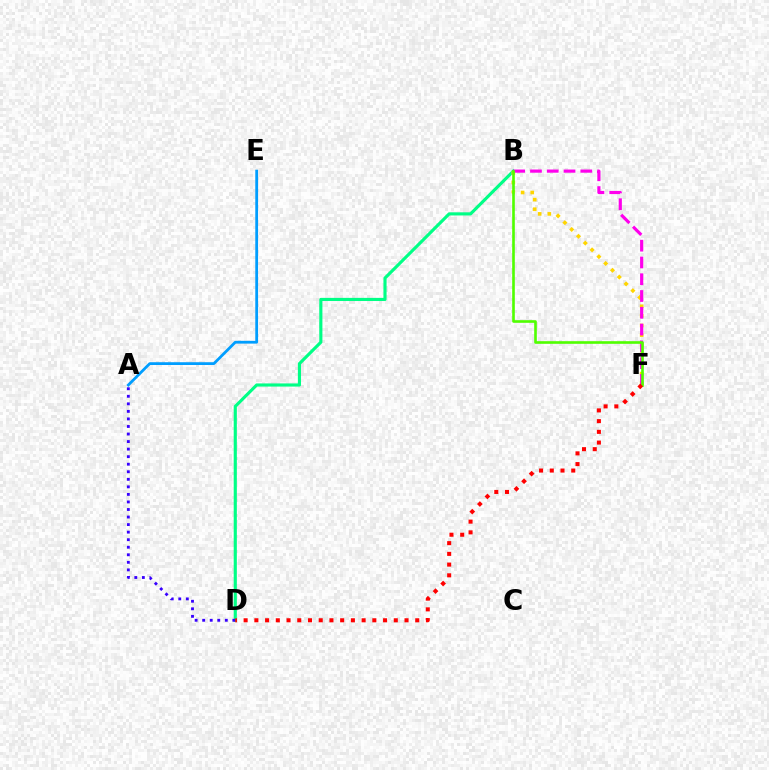{('B', 'D'): [{'color': '#00ff86', 'line_style': 'solid', 'thickness': 2.26}], ('A', 'D'): [{'color': '#3700ff', 'line_style': 'dotted', 'thickness': 2.05}], ('B', 'F'): [{'color': '#ffd500', 'line_style': 'dotted', 'thickness': 2.61}, {'color': '#ff00ed', 'line_style': 'dashed', 'thickness': 2.28}, {'color': '#4fff00', 'line_style': 'solid', 'thickness': 1.89}], ('D', 'F'): [{'color': '#ff0000', 'line_style': 'dotted', 'thickness': 2.91}], ('A', 'E'): [{'color': '#009eff', 'line_style': 'solid', 'thickness': 2.0}]}